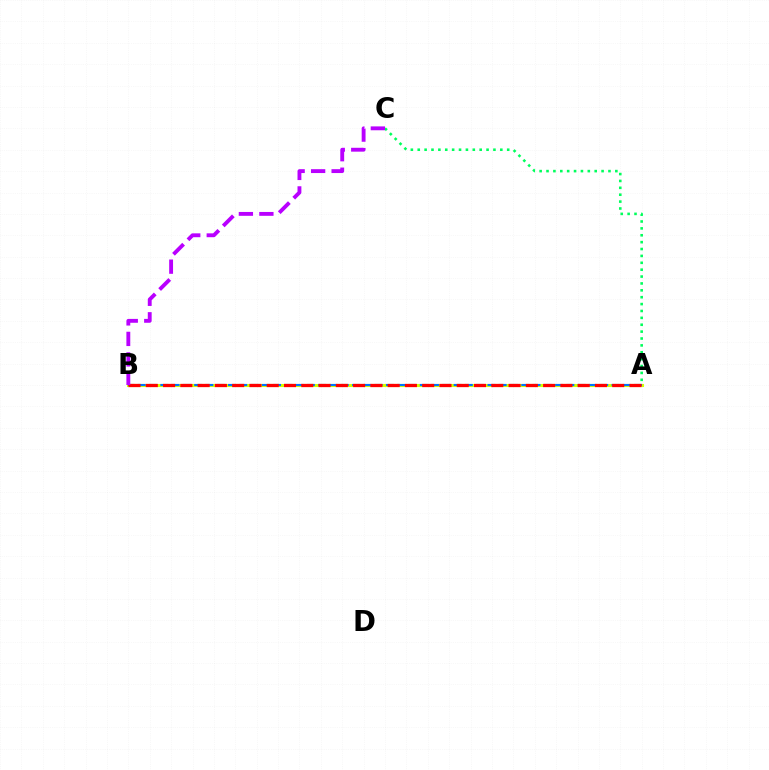{('A', 'B'): [{'color': '#d1ff00', 'line_style': 'solid', 'thickness': 2.22}, {'color': '#0074ff', 'line_style': 'dashed', 'thickness': 1.53}, {'color': '#ff0000', 'line_style': 'dashed', 'thickness': 2.35}], ('A', 'C'): [{'color': '#00ff5c', 'line_style': 'dotted', 'thickness': 1.87}], ('B', 'C'): [{'color': '#b900ff', 'line_style': 'dashed', 'thickness': 2.78}]}